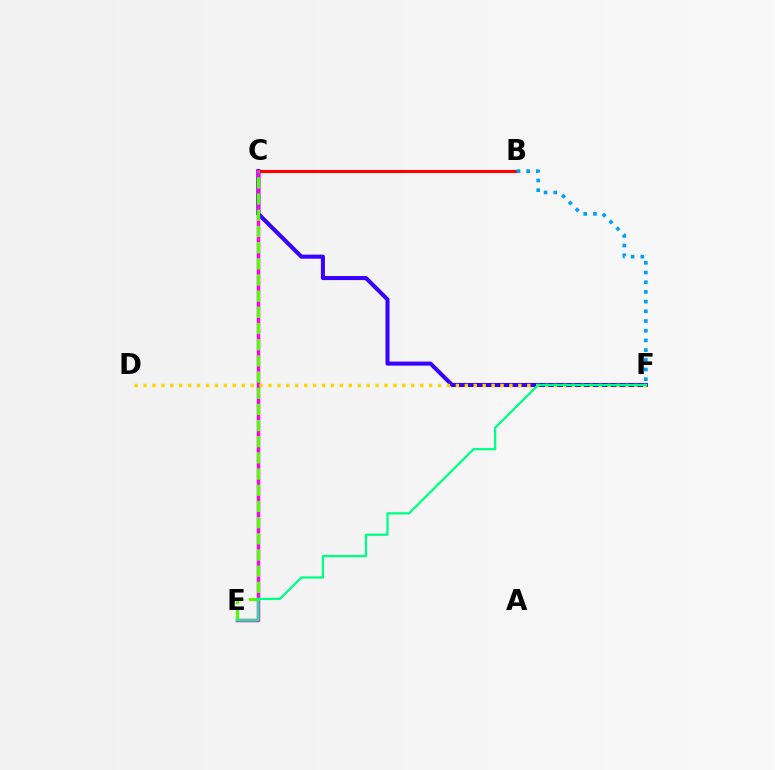{('C', 'F'): [{'color': '#3700ff', 'line_style': 'solid', 'thickness': 2.92}], ('B', 'C'): [{'color': '#ff0000', 'line_style': 'solid', 'thickness': 2.23}], ('C', 'E'): [{'color': '#ff00ed', 'line_style': 'solid', 'thickness': 2.51}, {'color': '#4fff00', 'line_style': 'dashed', 'thickness': 2.2}], ('B', 'F'): [{'color': '#009eff', 'line_style': 'dotted', 'thickness': 2.63}], ('D', 'F'): [{'color': '#ffd500', 'line_style': 'dotted', 'thickness': 2.42}], ('E', 'F'): [{'color': '#00ff86', 'line_style': 'solid', 'thickness': 1.64}]}